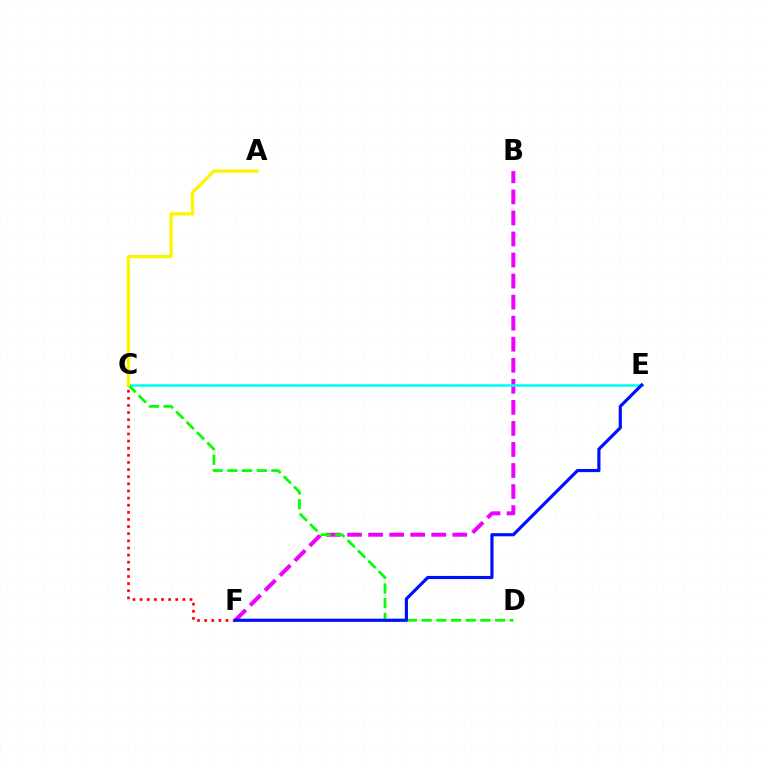{('B', 'F'): [{'color': '#ee00ff', 'line_style': 'dashed', 'thickness': 2.86}], ('C', 'E'): [{'color': '#00fff6', 'line_style': 'solid', 'thickness': 1.85}], ('C', 'D'): [{'color': '#08ff00', 'line_style': 'dashed', 'thickness': 2.0}], ('C', 'F'): [{'color': '#ff0000', 'line_style': 'dotted', 'thickness': 1.94}], ('A', 'C'): [{'color': '#fcf500', 'line_style': 'solid', 'thickness': 2.41}], ('E', 'F'): [{'color': '#0010ff', 'line_style': 'solid', 'thickness': 2.27}]}